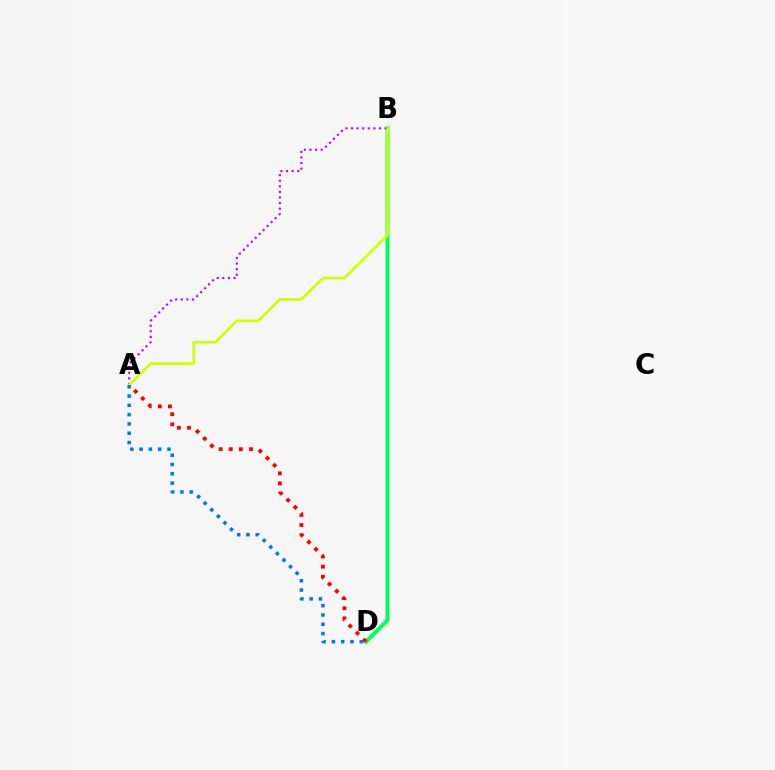{('B', 'D'): [{'color': '#00ff5c', 'line_style': 'solid', 'thickness': 2.87}], ('A', 'D'): [{'color': '#ff0000', 'line_style': 'dotted', 'thickness': 2.75}, {'color': '#0074ff', 'line_style': 'dotted', 'thickness': 2.52}], ('A', 'B'): [{'color': '#b900ff', 'line_style': 'dotted', 'thickness': 1.52}, {'color': '#d1ff00', 'line_style': 'solid', 'thickness': 1.93}]}